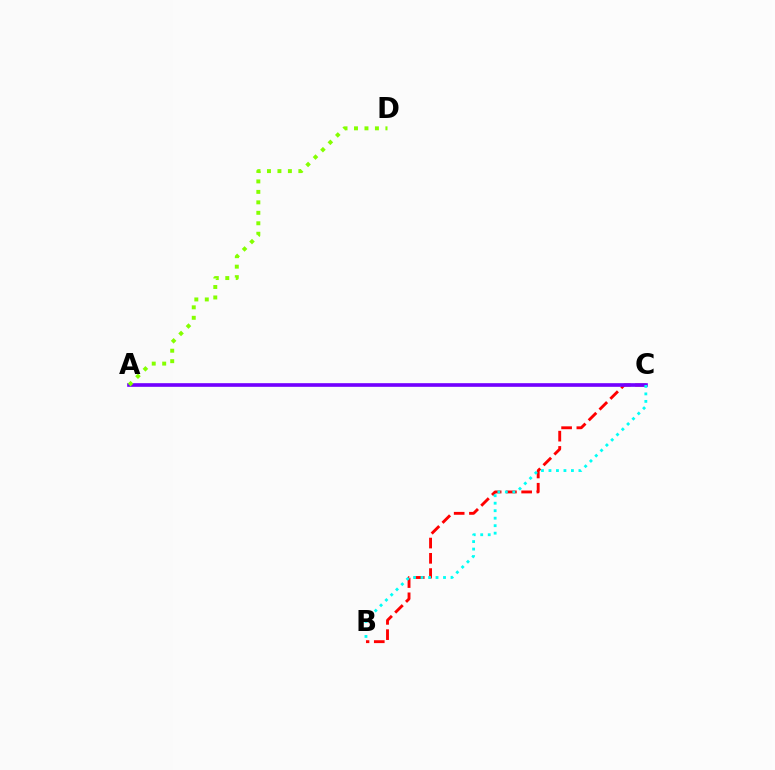{('B', 'C'): [{'color': '#ff0000', 'line_style': 'dashed', 'thickness': 2.07}, {'color': '#00fff6', 'line_style': 'dotted', 'thickness': 2.03}], ('A', 'C'): [{'color': '#7200ff', 'line_style': 'solid', 'thickness': 2.62}], ('A', 'D'): [{'color': '#84ff00', 'line_style': 'dotted', 'thickness': 2.84}]}